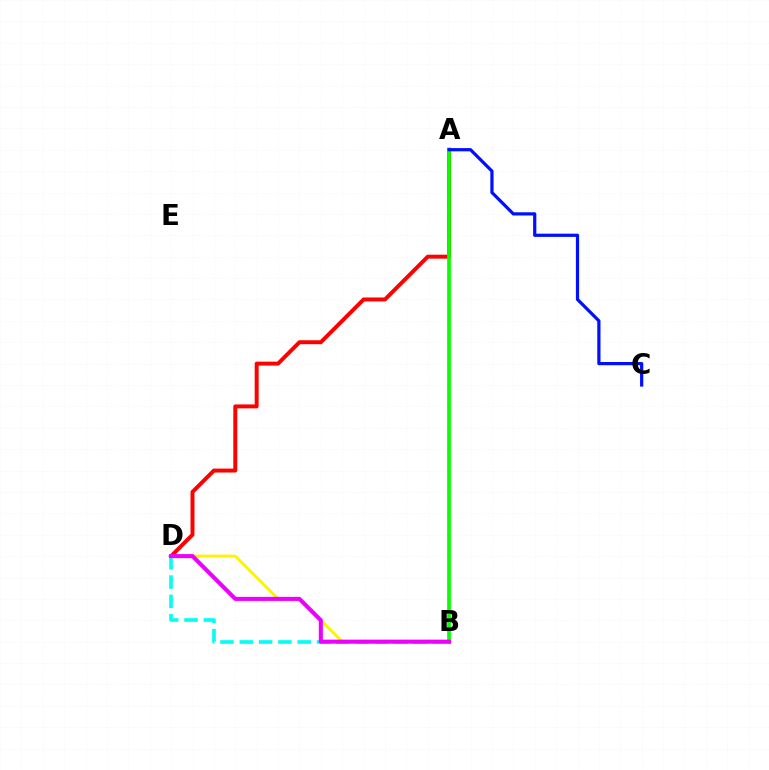{('A', 'D'): [{'color': '#ff0000', 'line_style': 'solid', 'thickness': 2.84}], ('A', 'B'): [{'color': '#08ff00', 'line_style': 'solid', 'thickness': 2.68}], ('B', 'D'): [{'color': '#fcf500', 'line_style': 'solid', 'thickness': 2.17}, {'color': '#00fff6', 'line_style': 'dashed', 'thickness': 2.62}, {'color': '#ee00ff', 'line_style': 'solid', 'thickness': 2.92}], ('A', 'C'): [{'color': '#0010ff', 'line_style': 'solid', 'thickness': 2.32}]}